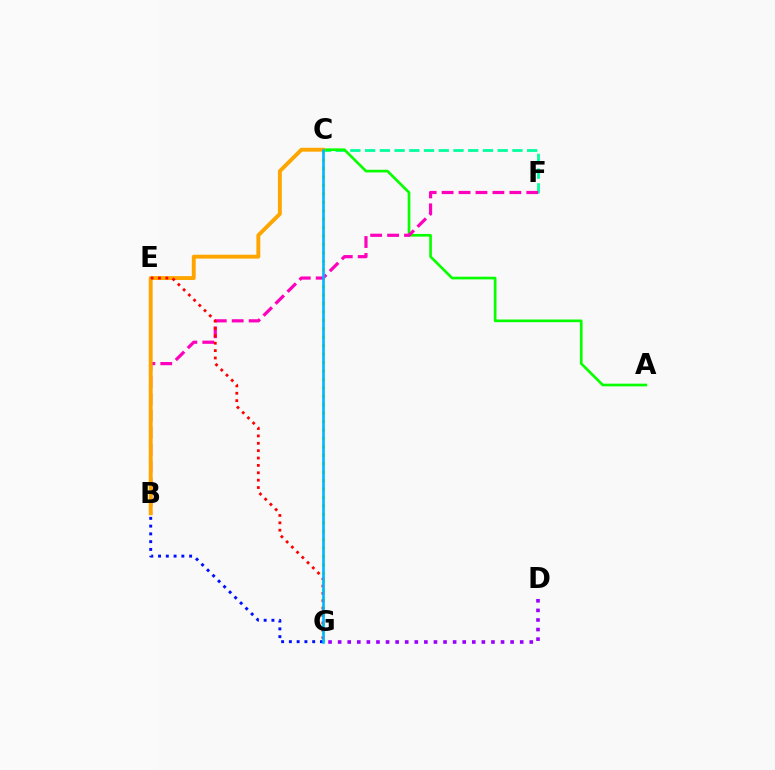{('D', 'G'): [{'color': '#9b00ff', 'line_style': 'dotted', 'thickness': 2.6}], ('C', 'F'): [{'color': '#00ff9d', 'line_style': 'dashed', 'thickness': 2.0}], ('A', 'C'): [{'color': '#08ff00', 'line_style': 'solid', 'thickness': 1.92}], ('C', 'G'): [{'color': '#b3ff00', 'line_style': 'dotted', 'thickness': 2.29}, {'color': '#00b5ff', 'line_style': 'solid', 'thickness': 1.88}], ('B', 'F'): [{'color': '#ff00bd', 'line_style': 'dashed', 'thickness': 2.3}], ('B', 'G'): [{'color': '#0010ff', 'line_style': 'dotted', 'thickness': 2.11}], ('B', 'C'): [{'color': '#ffa500', 'line_style': 'solid', 'thickness': 2.8}], ('E', 'G'): [{'color': '#ff0000', 'line_style': 'dotted', 'thickness': 2.0}]}